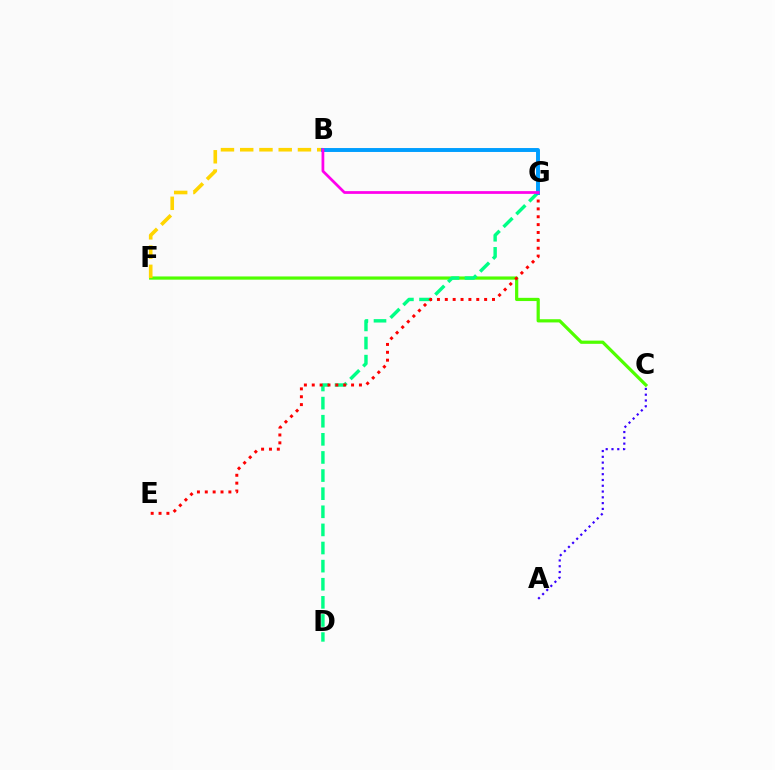{('A', 'C'): [{'color': '#3700ff', 'line_style': 'dotted', 'thickness': 1.57}], ('C', 'F'): [{'color': '#4fff00', 'line_style': 'solid', 'thickness': 2.31}], ('D', 'G'): [{'color': '#00ff86', 'line_style': 'dashed', 'thickness': 2.46}], ('E', 'G'): [{'color': '#ff0000', 'line_style': 'dotted', 'thickness': 2.14}], ('B', 'F'): [{'color': '#ffd500', 'line_style': 'dashed', 'thickness': 2.62}], ('B', 'G'): [{'color': '#009eff', 'line_style': 'solid', 'thickness': 2.82}, {'color': '#ff00ed', 'line_style': 'solid', 'thickness': 1.98}]}